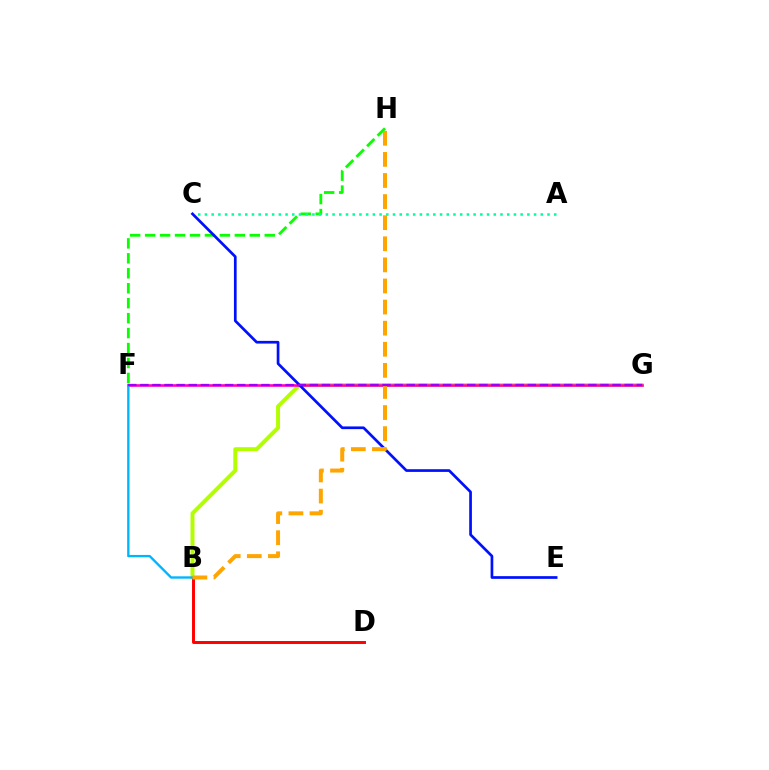{('B', 'G'): [{'color': '#b3ff00', 'line_style': 'solid', 'thickness': 2.85}], ('F', 'H'): [{'color': '#08ff00', 'line_style': 'dashed', 'thickness': 2.03}], ('F', 'G'): [{'color': '#ff00bd', 'line_style': 'solid', 'thickness': 1.88}, {'color': '#9b00ff', 'line_style': 'dashed', 'thickness': 1.64}], ('A', 'C'): [{'color': '#00ff9d', 'line_style': 'dotted', 'thickness': 1.82}], ('B', 'D'): [{'color': '#ff0000', 'line_style': 'solid', 'thickness': 2.12}], ('B', 'F'): [{'color': '#00b5ff', 'line_style': 'solid', 'thickness': 1.69}], ('C', 'E'): [{'color': '#0010ff', 'line_style': 'solid', 'thickness': 1.94}], ('B', 'H'): [{'color': '#ffa500', 'line_style': 'dashed', 'thickness': 2.87}]}